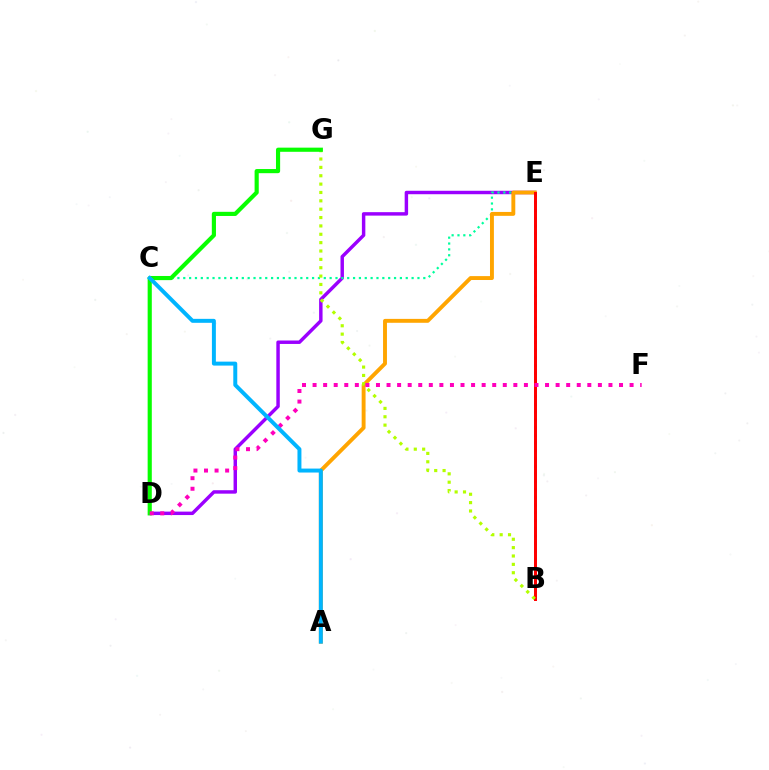{('D', 'E'): [{'color': '#9b00ff', 'line_style': 'solid', 'thickness': 2.48}], ('C', 'E'): [{'color': '#00ff9d', 'line_style': 'dotted', 'thickness': 1.59}], ('A', 'E'): [{'color': '#ffa500', 'line_style': 'solid', 'thickness': 2.81}], ('B', 'E'): [{'color': '#0010ff', 'line_style': 'dotted', 'thickness': 2.11}, {'color': '#ff0000', 'line_style': 'solid', 'thickness': 2.14}], ('B', 'G'): [{'color': '#b3ff00', 'line_style': 'dotted', 'thickness': 2.27}], ('D', 'G'): [{'color': '#08ff00', 'line_style': 'solid', 'thickness': 2.99}], ('D', 'F'): [{'color': '#ff00bd', 'line_style': 'dotted', 'thickness': 2.87}], ('A', 'C'): [{'color': '#00b5ff', 'line_style': 'solid', 'thickness': 2.85}]}